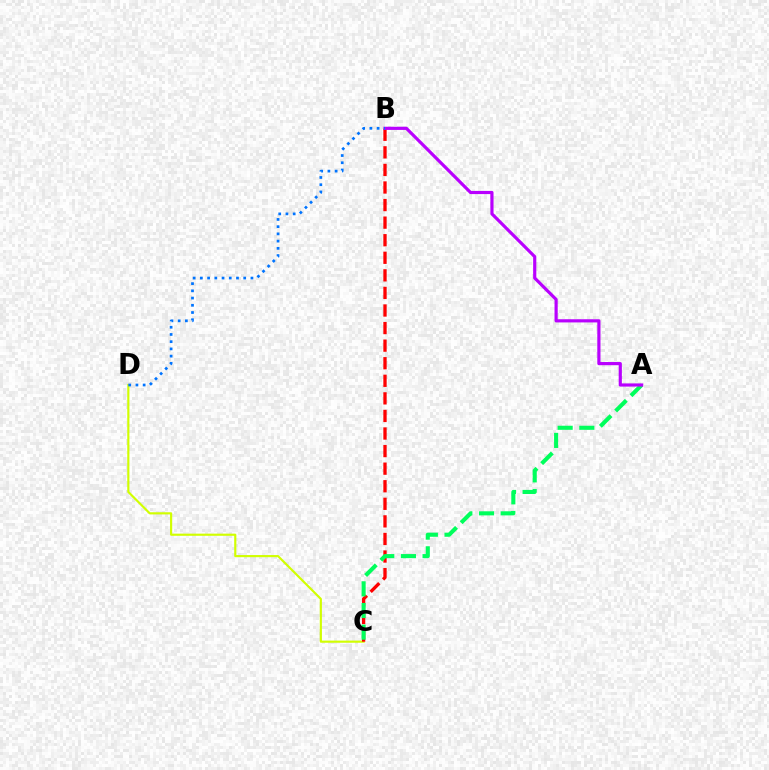{('C', 'D'): [{'color': '#d1ff00', 'line_style': 'solid', 'thickness': 1.55}], ('B', 'C'): [{'color': '#ff0000', 'line_style': 'dashed', 'thickness': 2.39}], ('A', 'C'): [{'color': '#00ff5c', 'line_style': 'dashed', 'thickness': 2.94}], ('A', 'B'): [{'color': '#b900ff', 'line_style': 'solid', 'thickness': 2.28}], ('B', 'D'): [{'color': '#0074ff', 'line_style': 'dotted', 'thickness': 1.96}]}